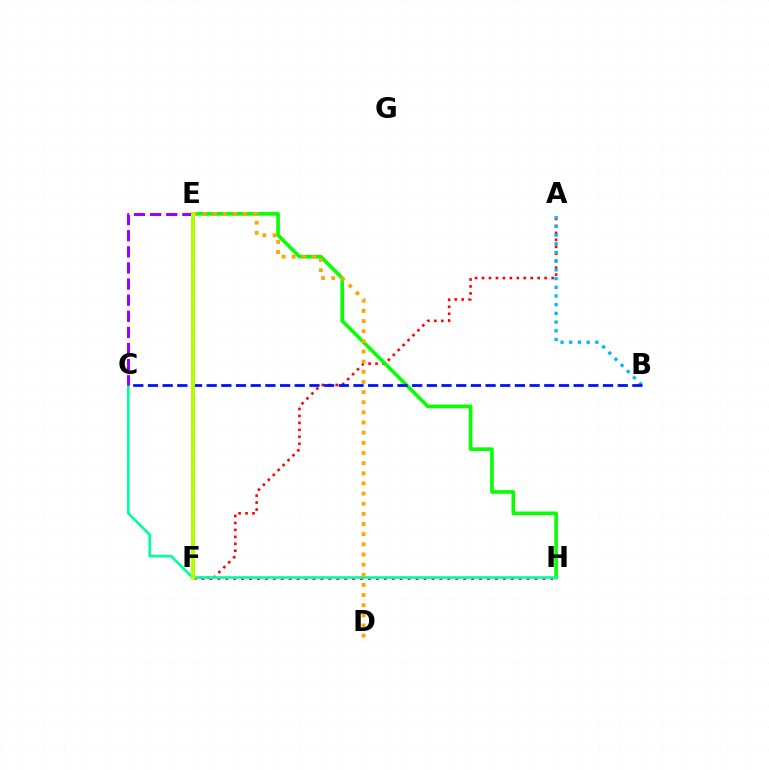{('A', 'F'): [{'color': '#ff0000', 'line_style': 'dotted', 'thickness': 1.89}], ('F', 'H'): [{'color': '#ff00bd', 'line_style': 'dotted', 'thickness': 2.16}], ('E', 'H'): [{'color': '#08ff00', 'line_style': 'solid', 'thickness': 2.62}], ('A', 'B'): [{'color': '#00b5ff', 'line_style': 'dotted', 'thickness': 2.36}], ('C', 'H'): [{'color': '#00ff9d', 'line_style': 'solid', 'thickness': 1.92}], ('C', 'E'): [{'color': '#9b00ff', 'line_style': 'dashed', 'thickness': 2.19}], ('B', 'C'): [{'color': '#0010ff', 'line_style': 'dashed', 'thickness': 1.99}], ('D', 'E'): [{'color': '#ffa500', 'line_style': 'dotted', 'thickness': 2.76}], ('E', 'F'): [{'color': '#b3ff00', 'line_style': 'solid', 'thickness': 2.88}]}